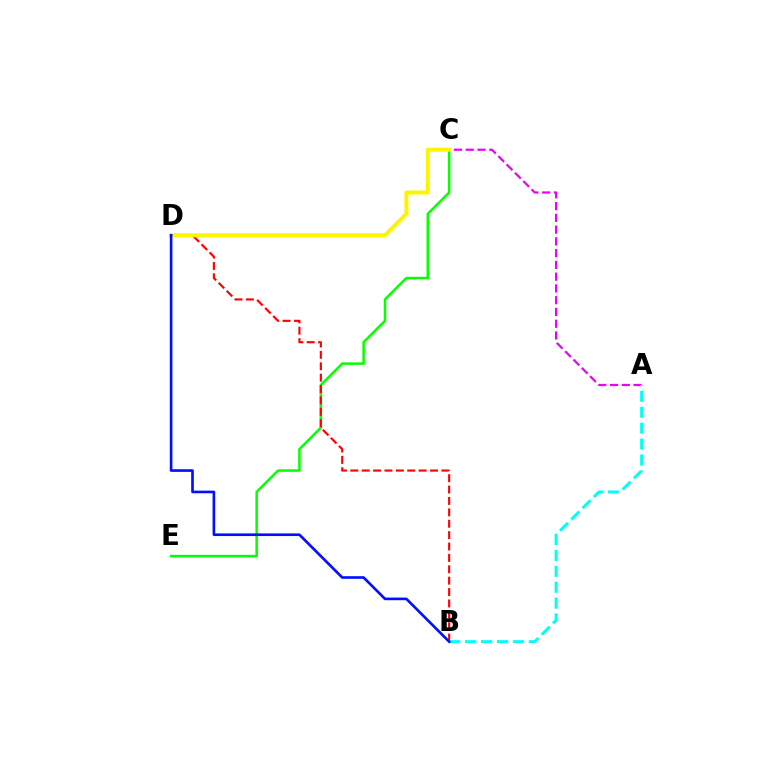{('A', 'C'): [{'color': '#ee00ff', 'line_style': 'dashed', 'thickness': 1.6}], ('C', 'E'): [{'color': '#08ff00', 'line_style': 'solid', 'thickness': 1.82}], ('B', 'D'): [{'color': '#ff0000', 'line_style': 'dashed', 'thickness': 1.55}, {'color': '#0010ff', 'line_style': 'solid', 'thickness': 1.91}], ('C', 'D'): [{'color': '#fcf500', 'line_style': 'solid', 'thickness': 2.87}], ('A', 'B'): [{'color': '#00fff6', 'line_style': 'dashed', 'thickness': 2.16}]}